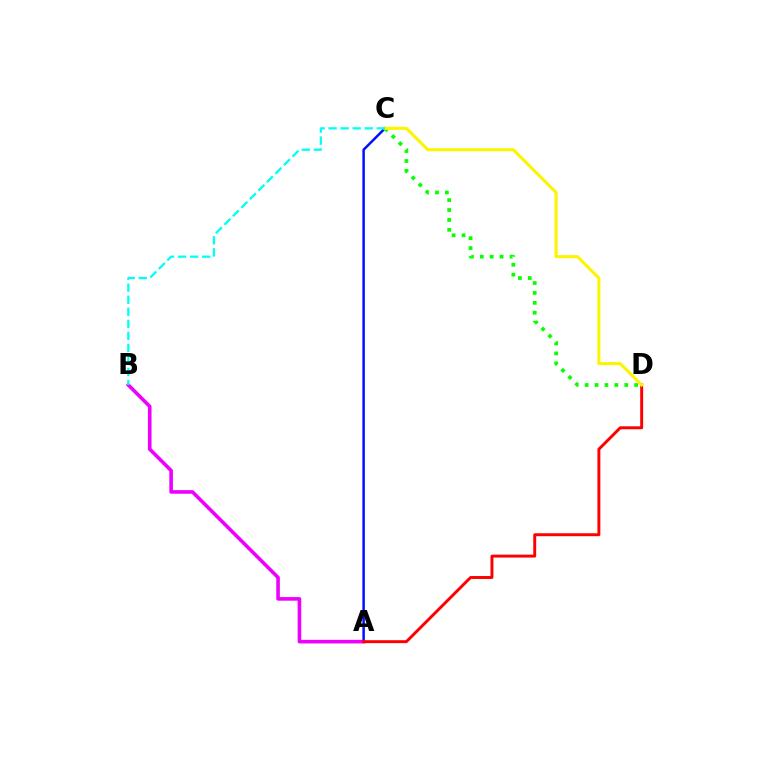{('A', 'C'): [{'color': '#0010ff', 'line_style': 'solid', 'thickness': 1.79}], ('A', 'B'): [{'color': '#ee00ff', 'line_style': 'solid', 'thickness': 2.59}], ('C', 'D'): [{'color': '#08ff00', 'line_style': 'dotted', 'thickness': 2.69}, {'color': '#fcf500', 'line_style': 'solid', 'thickness': 2.21}], ('A', 'D'): [{'color': '#ff0000', 'line_style': 'solid', 'thickness': 2.11}], ('B', 'C'): [{'color': '#00fff6', 'line_style': 'dashed', 'thickness': 1.64}]}